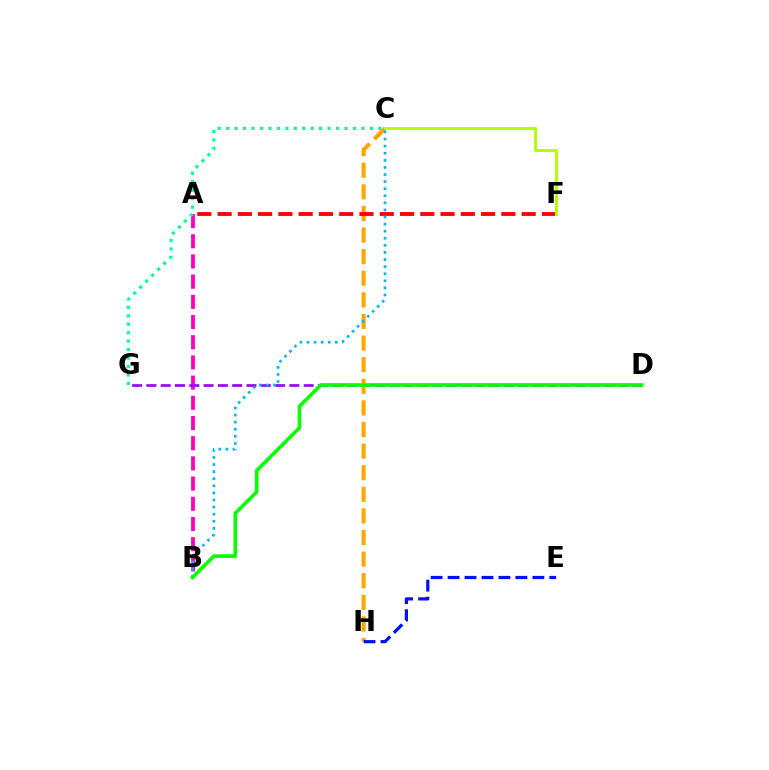{('A', 'B'): [{'color': '#ff00bd', 'line_style': 'dashed', 'thickness': 2.74}], ('D', 'G'): [{'color': '#9b00ff', 'line_style': 'dashed', 'thickness': 1.94}], ('C', 'H'): [{'color': '#ffa500', 'line_style': 'dashed', 'thickness': 2.94}], ('E', 'H'): [{'color': '#0010ff', 'line_style': 'dashed', 'thickness': 2.3}], ('A', 'F'): [{'color': '#ff0000', 'line_style': 'dashed', 'thickness': 2.75}], ('B', 'C'): [{'color': '#00b5ff', 'line_style': 'dotted', 'thickness': 1.93}], ('C', 'G'): [{'color': '#00ff9d', 'line_style': 'dotted', 'thickness': 2.3}], ('C', 'F'): [{'color': '#b3ff00', 'line_style': 'solid', 'thickness': 2.09}], ('B', 'D'): [{'color': '#08ff00', 'line_style': 'solid', 'thickness': 2.6}]}